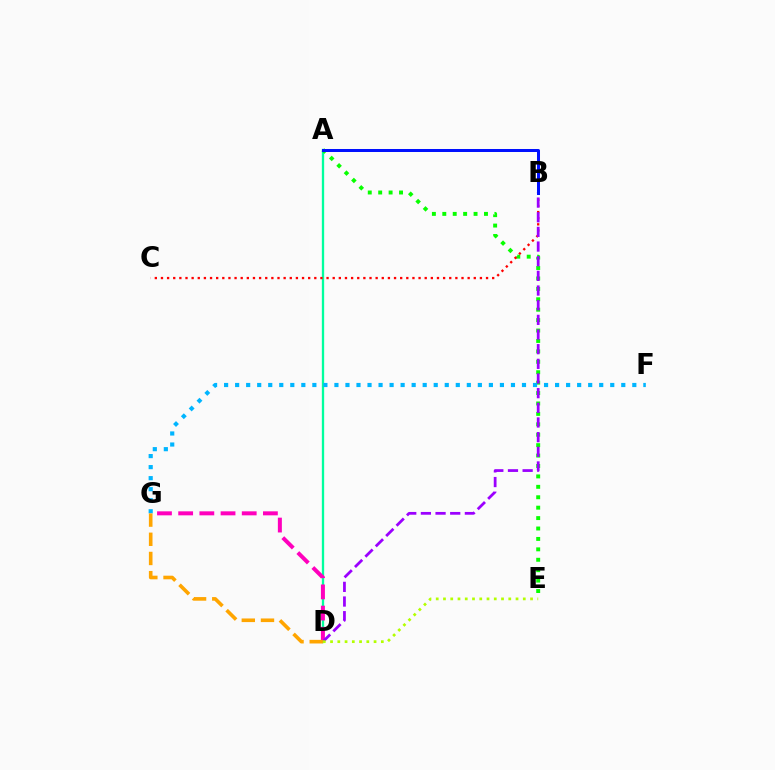{('A', 'D'): [{'color': '#00ff9d', 'line_style': 'solid', 'thickness': 1.67}], ('A', 'E'): [{'color': '#08ff00', 'line_style': 'dotted', 'thickness': 2.83}], ('F', 'G'): [{'color': '#00b5ff', 'line_style': 'dotted', 'thickness': 3.0}], ('B', 'C'): [{'color': '#ff0000', 'line_style': 'dotted', 'thickness': 1.67}], ('D', 'G'): [{'color': '#ff00bd', 'line_style': 'dashed', 'thickness': 2.88}, {'color': '#ffa500', 'line_style': 'dashed', 'thickness': 2.61}], ('B', 'D'): [{'color': '#9b00ff', 'line_style': 'dashed', 'thickness': 1.99}], ('D', 'E'): [{'color': '#b3ff00', 'line_style': 'dotted', 'thickness': 1.97}], ('A', 'B'): [{'color': '#0010ff', 'line_style': 'solid', 'thickness': 2.16}]}